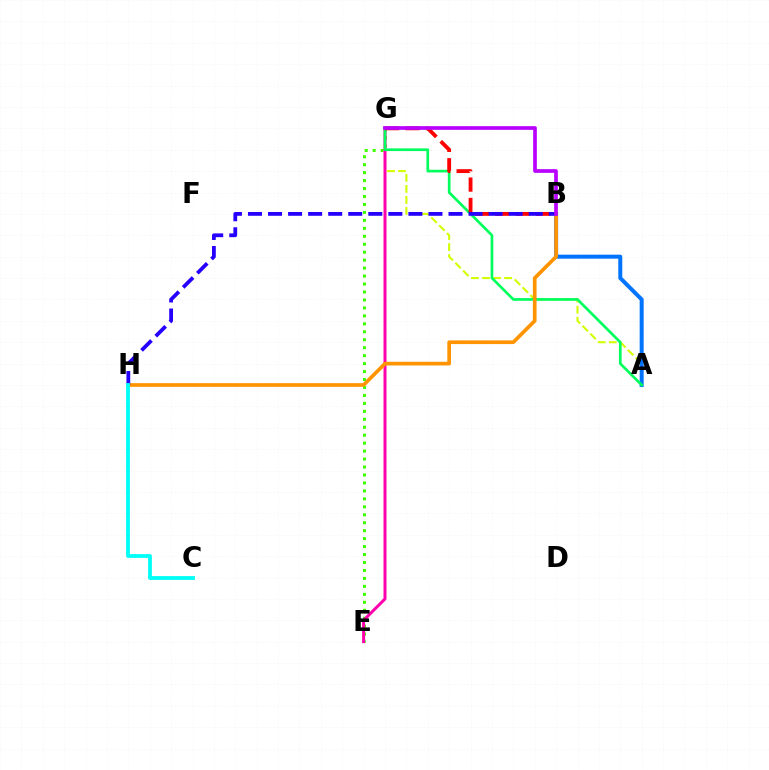{('E', 'G'): [{'color': '#3dff00', 'line_style': 'dotted', 'thickness': 2.16}, {'color': '#ff00ac', 'line_style': 'solid', 'thickness': 2.15}], ('A', 'G'): [{'color': '#d1ff00', 'line_style': 'dashed', 'thickness': 1.5}, {'color': '#00ff5c', 'line_style': 'solid', 'thickness': 1.94}], ('A', 'B'): [{'color': '#0074ff', 'line_style': 'solid', 'thickness': 2.87}], ('B', 'G'): [{'color': '#ff0000', 'line_style': 'dashed', 'thickness': 2.77}, {'color': '#b900ff', 'line_style': 'solid', 'thickness': 2.66}], ('B', 'H'): [{'color': '#ff9400', 'line_style': 'solid', 'thickness': 2.66}, {'color': '#2500ff', 'line_style': 'dashed', 'thickness': 2.72}], ('C', 'H'): [{'color': '#00fff6', 'line_style': 'solid', 'thickness': 2.75}]}